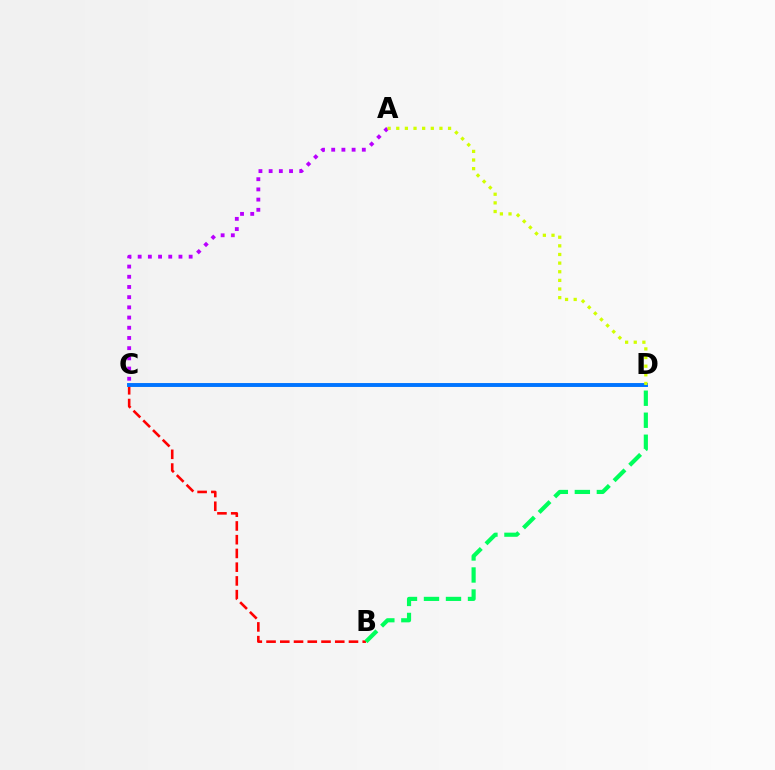{('A', 'C'): [{'color': '#b900ff', 'line_style': 'dotted', 'thickness': 2.77}], ('B', 'C'): [{'color': '#ff0000', 'line_style': 'dashed', 'thickness': 1.87}], ('B', 'D'): [{'color': '#00ff5c', 'line_style': 'dashed', 'thickness': 2.99}], ('C', 'D'): [{'color': '#0074ff', 'line_style': 'solid', 'thickness': 2.81}], ('A', 'D'): [{'color': '#d1ff00', 'line_style': 'dotted', 'thickness': 2.35}]}